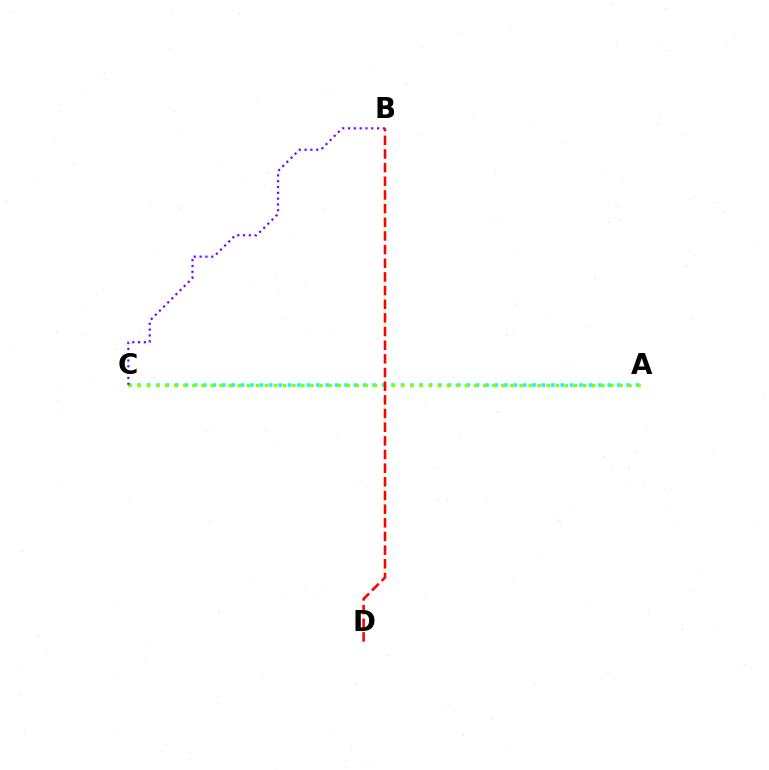{('A', 'C'): [{'color': '#00fff6', 'line_style': 'dotted', 'thickness': 2.55}, {'color': '#84ff00', 'line_style': 'dotted', 'thickness': 2.47}], ('B', 'D'): [{'color': '#ff0000', 'line_style': 'dashed', 'thickness': 1.86}], ('B', 'C'): [{'color': '#7200ff', 'line_style': 'dotted', 'thickness': 1.58}]}